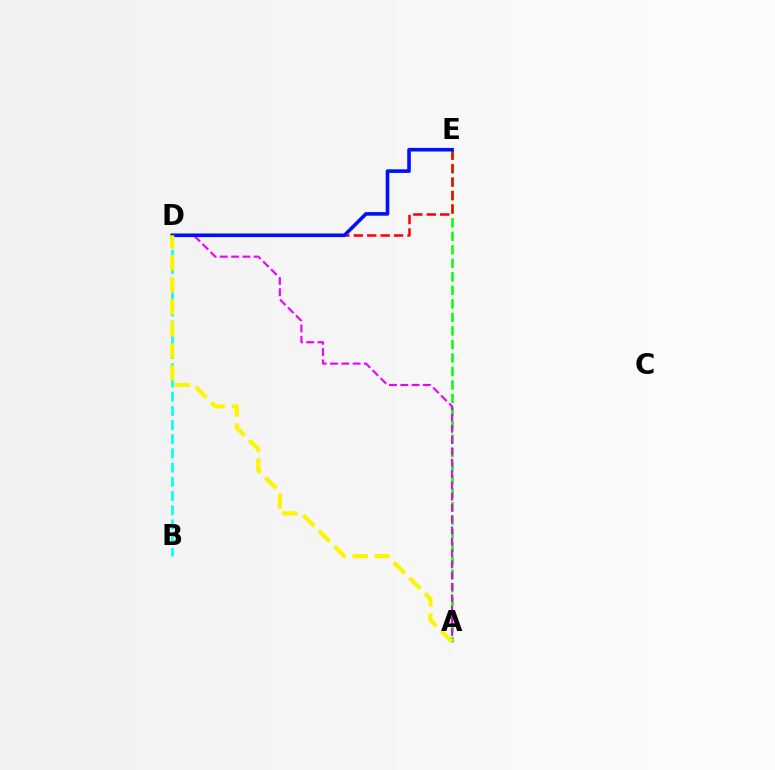{('A', 'E'): [{'color': '#08ff00', 'line_style': 'dashed', 'thickness': 1.84}], ('D', 'E'): [{'color': '#ff0000', 'line_style': 'dashed', 'thickness': 1.82}, {'color': '#0010ff', 'line_style': 'solid', 'thickness': 2.6}], ('B', 'D'): [{'color': '#00fff6', 'line_style': 'dashed', 'thickness': 1.93}], ('A', 'D'): [{'color': '#ee00ff', 'line_style': 'dashed', 'thickness': 1.53}, {'color': '#fcf500', 'line_style': 'dashed', 'thickness': 2.99}]}